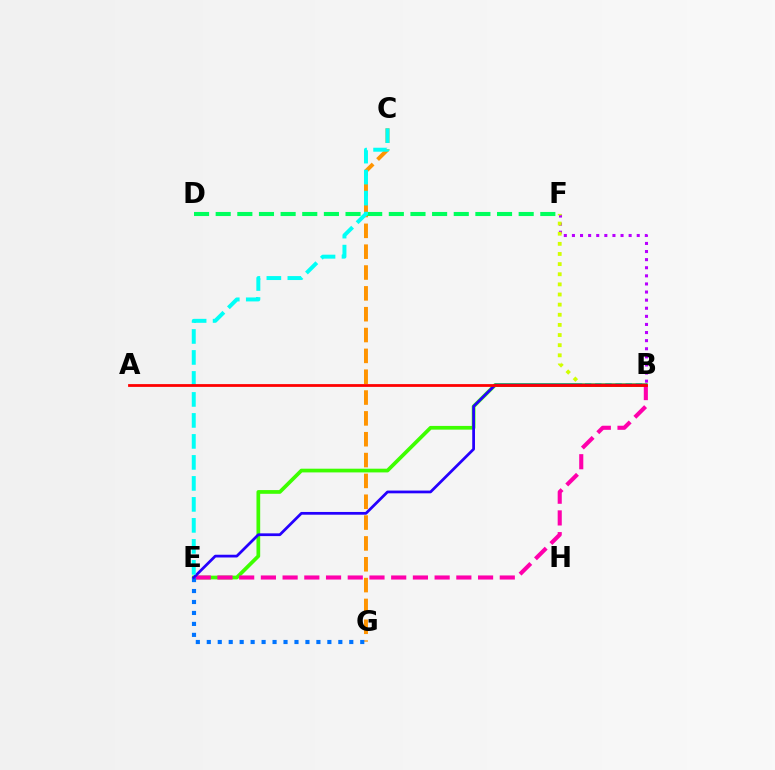{('C', 'G'): [{'color': '#ff9400', 'line_style': 'dashed', 'thickness': 2.83}], ('B', 'E'): [{'color': '#3dff00', 'line_style': 'solid', 'thickness': 2.68}, {'color': '#ff00ac', 'line_style': 'dashed', 'thickness': 2.95}, {'color': '#2500ff', 'line_style': 'solid', 'thickness': 1.98}], ('B', 'F'): [{'color': '#b900ff', 'line_style': 'dotted', 'thickness': 2.2}, {'color': '#d1ff00', 'line_style': 'dotted', 'thickness': 2.75}], ('D', 'F'): [{'color': '#00ff5c', 'line_style': 'dashed', 'thickness': 2.94}], ('E', 'G'): [{'color': '#0074ff', 'line_style': 'dotted', 'thickness': 2.98}], ('C', 'E'): [{'color': '#00fff6', 'line_style': 'dashed', 'thickness': 2.85}], ('A', 'B'): [{'color': '#ff0000', 'line_style': 'solid', 'thickness': 2.0}]}